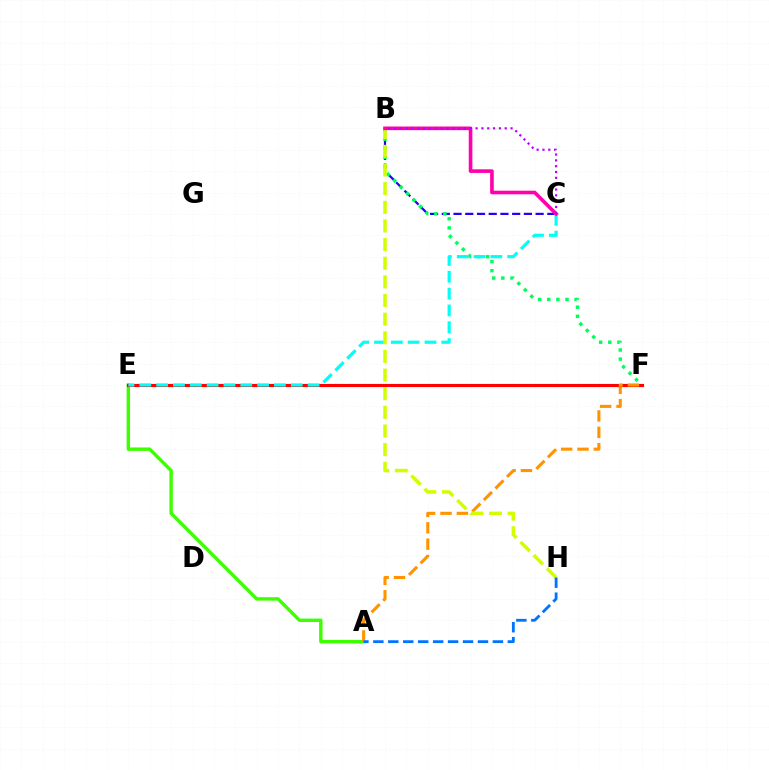{('A', 'E'): [{'color': '#3dff00', 'line_style': 'solid', 'thickness': 2.46}], ('B', 'C'): [{'color': '#2500ff', 'line_style': 'dashed', 'thickness': 1.59}, {'color': '#ff00ac', 'line_style': 'solid', 'thickness': 2.61}, {'color': '#b900ff', 'line_style': 'dotted', 'thickness': 1.58}], ('B', 'F'): [{'color': '#00ff5c', 'line_style': 'dotted', 'thickness': 2.48}], ('E', 'F'): [{'color': '#ff0000', 'line_style': 'solid', 'thickness': 2.25}], ('C', 'E'): [{'color': '#00fff6', 'line_style': 'dashed', 'thickness': 2.29}], ('A', 'F'): [{'color': '#ff9400', 'line_style': 'dashed', 'thickness': 2.22}], ('B', 'H'): [{'color': '#d1ff00', 'line_style': 'dashed', 'thickness': 2.53}], ('A', 'H'): [{'color': '#0074ff', 'line_style': 'dashed', 'thickness': 2.03}]}